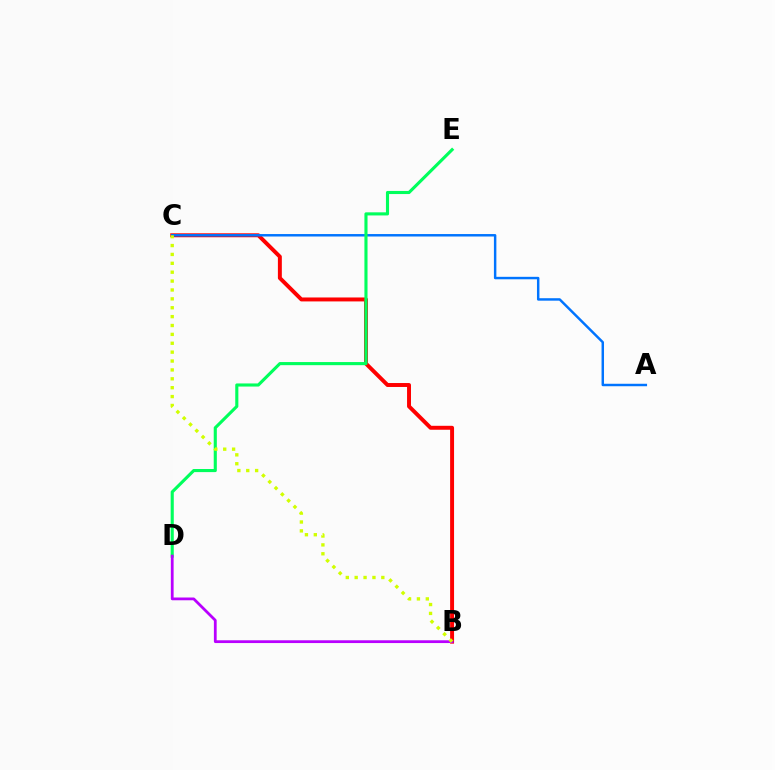{('B', 'C'): [{'color': '#ff0000', 'line_style': 'solid', 'thickness': 2.84}, {'color': '#d1ff00', 'line_style': 'dotted', 'thickness': 2.41}], ('A', 'C'): [{'color': '#0074ff', 'line_style': 'solid', 'thickness': 1.77}], ('D', 'E'): [{'color': '#00ff5c', 'line_style': 'solid', 'thickness': 2.24}], ('B', 'D'): [{'color': '#b900ff', 'line_style': 'solid', 'thickness': 2.0}]}